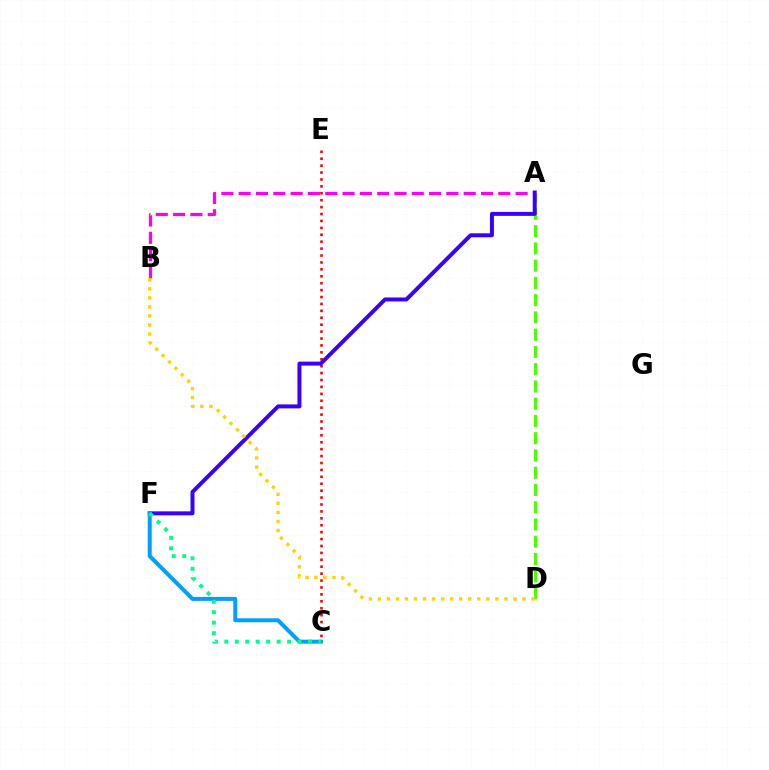{('A', 'D'): [{'color': '#4fff00', 'line_style': 'dashed', 'thickness': 2.34}], ('A', 'B'): [{'color': '#ff00ed', 'line_style': 'dashed', 'thickness': 2.35}], ('C', 'E'): [{'color': '#ff0000', 'line_style': 'dotted', 'thickness': 1.88}], ('A', 'F'): [{'color': '#3700ff', 'line_style': 'solid', 'thickness': 2.86}], ('C', 'F'): [{'color': '#009eff', 'line_style': 'solid', 'thickness': 2.85}, {'color': '#00ff86', 'line_style': 'dotted', 'thickness': 2.84}], ('B', 'D'): [{'color': '#ffd500', 'line_style': 'dotted', 'thickness': 2.46}]}